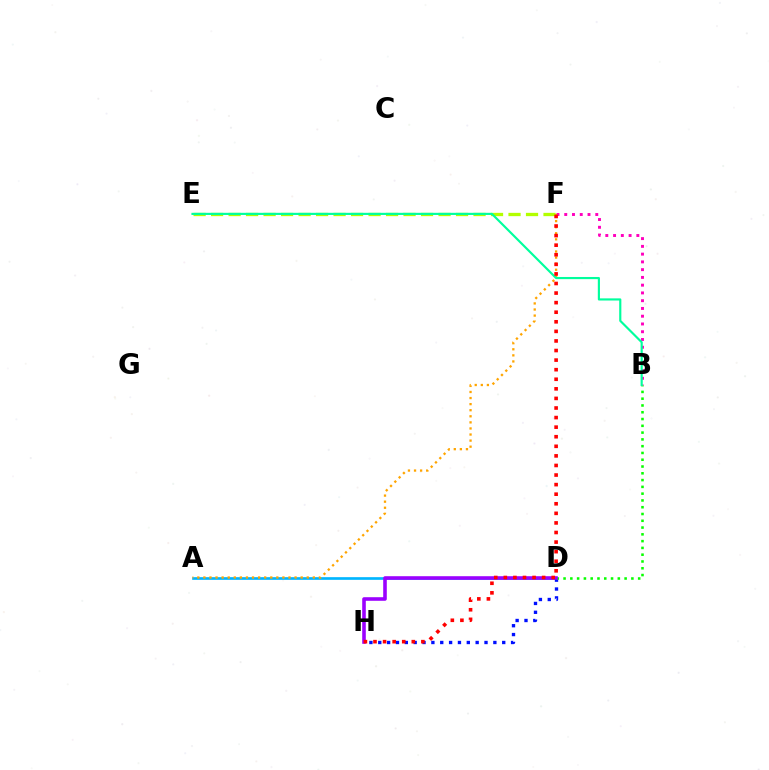{('A', 'D'): [{'color': '#00b5ff', 'line_style': 'solid', 'thickness': 1.93}], ('B', 'F'): [{'color': '#ff00bd', 'line_style': 'dotted', 'thickness': 2.11}], ('D', 'H'): [{'color': '#0010ff', 'line_style': 'dotted', 'thickness': 2.41}, {'color': '#9b00ff', 'line_style': 'solid', 'thickness': 2.58}], ('B', 'D'): [{'color': '#08ff00', 'line_style': 'dotted', 'thickness': 1.84}], ('A', 'F'): [{'color': '#ffa500', 'line_style': 'dotted', 'thickness': 1.65}], ('E', 'F'): [{'color': '#b3ff00', 'line_style': 'dashed', 'thickness': 2.38}], ('B', 'E'): [{'color': '#00ff9d', 'line_style': 'solid', 'thickness': 1.55}], ('F', 'H'): [{'color': '#ff0000', 'line_style': 'dotted', 'thickness': 2.6}]}